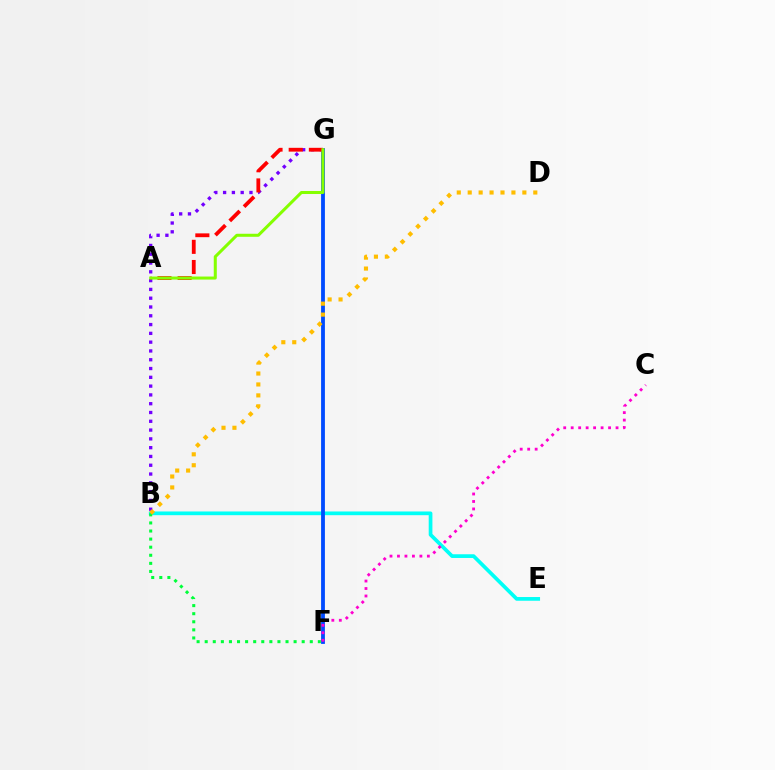{('B', 'G'): [{'color': '#7200ff', 'line_style': 'dotted', 'thickness': 2.39}], ('B', 'E'): [{'color': '#00fff6', 'line_style': 'solid', 'thickness': 2.67}], ('F', 'G'): [{'color': '#004bff', 'line_style': 'solid', 'thickness': 2.75}], ('C', 'F'): [{'color': '#ff00cf', 'line_style': 'dotted', 'thickness': 2.03}], ('B', 'F'): [{'color': '#00ff39', 'line_style': 'dotted', 'thickness': 2.2}], ('B', 'D'): [{'color': '#ffbd00', 'line_style': 'dotted', 'thickness': 2.97}], ('A', 'G'): [{'color': '#ff0000', 'line_style': 'dashed', 'thickness': 2.74}, {'color': '#84ff00', 'line_style': 'solid', 'thickness': 2.18}]}